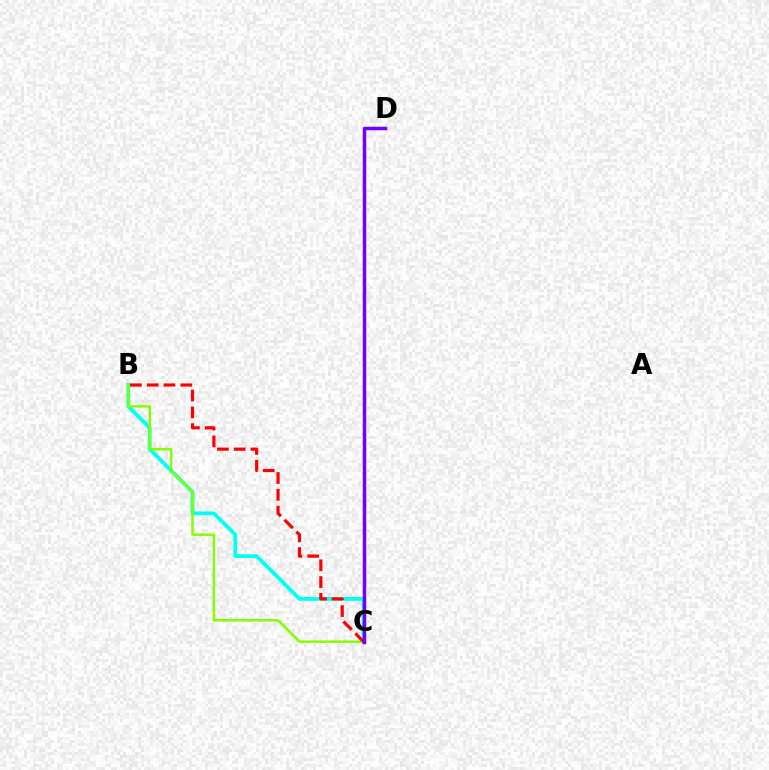{('B', 'C'): [{'color': '#00fff6', 'line_style': 'solid', 'thickness': 2.74}, {'color': '#84ff00', 'line_style': 'solid', 'thickness': 1.82}, {'color': '#ff0000', 'line_style': 'dashed', 'thickness': 2.28}], ('C', 'D'): [{'color': '#7200ff', 'line_style': 'solid', 'thickness': 2.51}]}